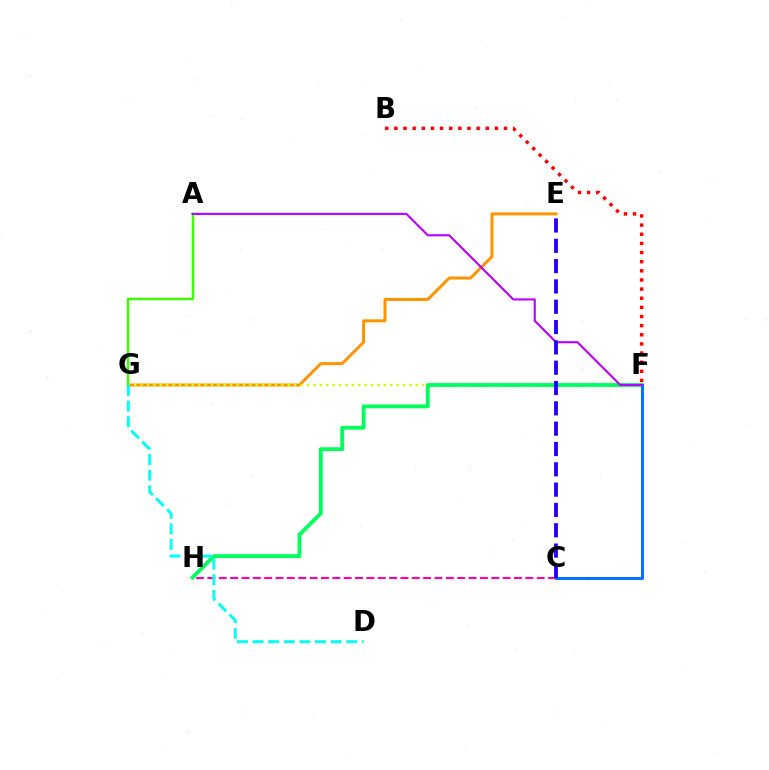{('E', 'G'): [{'color': '#ff9400', 'line_style': 'solid', 'thickness': 2.15}], ('F', 'G'): [{'color': '#d1ff00', 'line_style': 'dotted', 'thickness': 1.74}], ('F', 'H'): [{'color': '#00ff5c', 'line_style': 'solid', 'thickness': 2.75}], ('C', 'H'): [{'color': '#ff00ac', 'line_style': 'dashed', 'thickness': 1.54}], ('A', 'G'): [{'color': '#3dff00', 'line_style': 'solid', 'thickness': 1.78}], ('D', 'G'): [{'color': '#00fff6', 'line_style': 'dashed', 'thickness': 2.12}], ('C', 'F'): [{'color': '#0074ff', 'line_style': 'solid', 'thickness': 2.15}], ('A', 'F'): [{'color': '#b900ff', 'line_style': 'solid', 'thickness': 1.53}], ('B', 'F'): [{'color': '#ff0000', 'line_style': 'dotted', 'thickness': 2.48}], ('C', 'E'): [{'color': '#2500ff', 'line_style': 'dashed', 'thickness': 2.76}]}